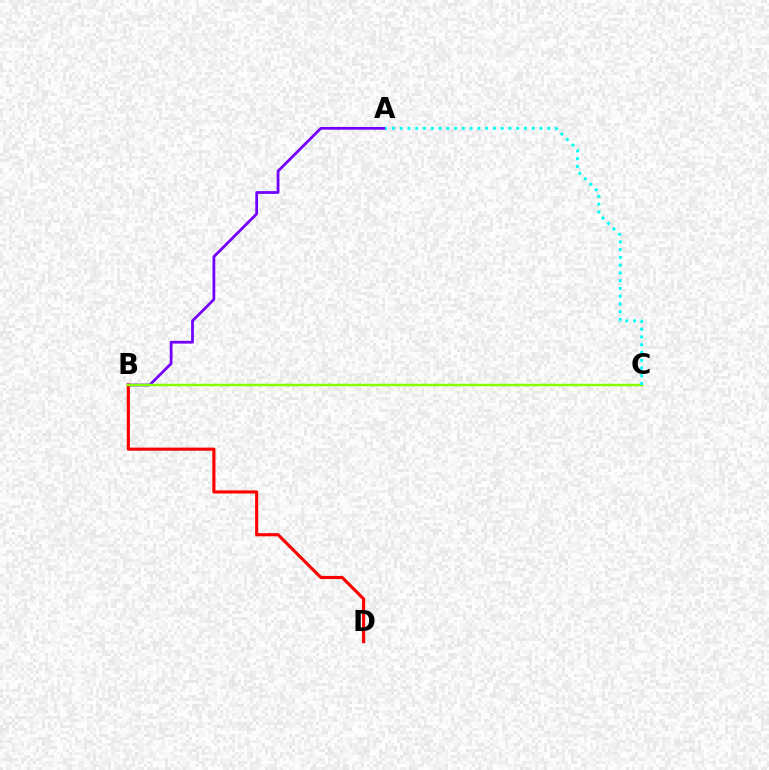{('A', 'B'): [{'color': '#7200ff', 'line_style': 'solid', 'thickness': 1.98}], ('B', 'D'): [{'color': '#ff0000', 'line_style': 'solid', 'thickness': 2.25}], ('B', 'C'): [{'color': '#84ff00', 'line_style': 'solid', 'thickness': 1.79}], ('A', 'C'): [{'color': '#00fff6', 'line_style': 'dotted', 'thickness': 2.11}]}